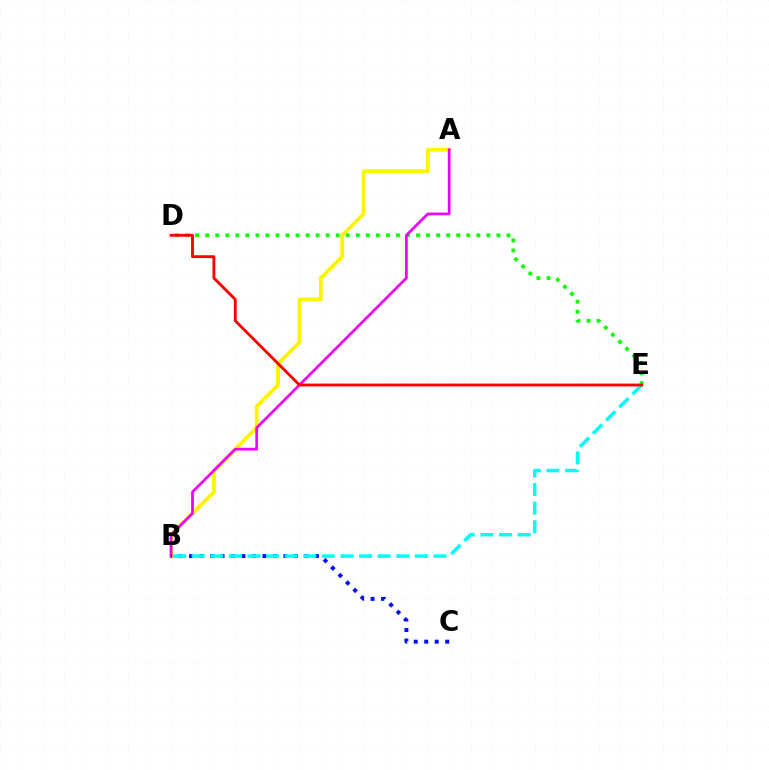{('A', 'B'): [{'color': '#fcf500', 'line_style': 'solid', 'thickness': 2.75}, {'color': '#ee00ff', 'line_style': 'solid', 'thickness': 1.96}], ('D', 'E'): [{'color': '#08ff00', 'line_style': 'dotted', 'thickness': 2.73}, {'color': '#ff0000', 'line_style': 'solid', 'thickness': 2.06}], ('B', 'C'): [{'color': '#0010ff', 'line_style': 'dotted', 'thickness': 2.85}], ('B', 'E'): [{'color': '#00fff6', 'line_style': 'dashed', 'thickness': 2.53}]}